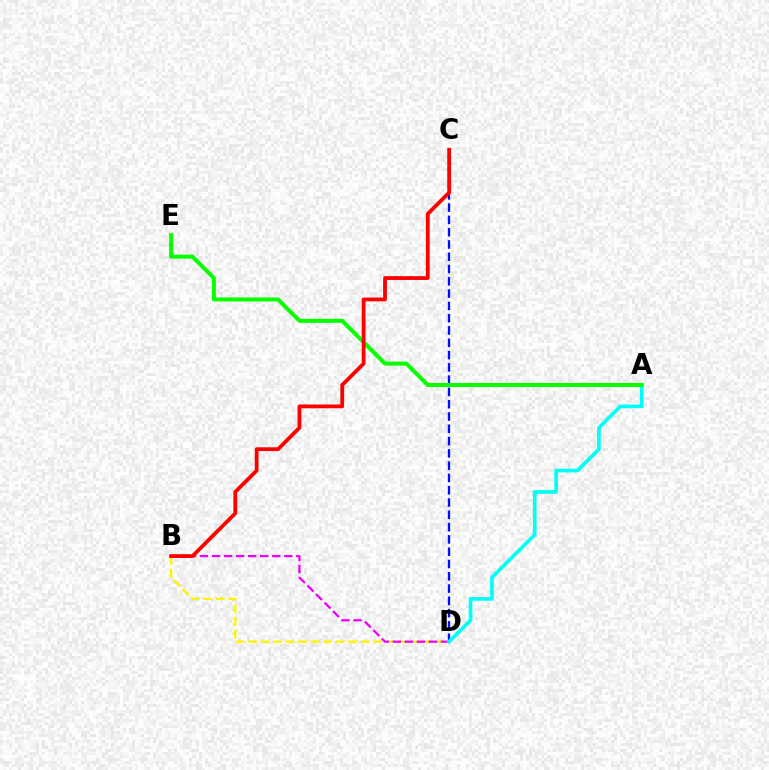{('B', 'D'): [{'color': '#fcf500', 'line_style': 'dashed', 'thickness': 1.7}, {'color': '#ee00ff', 'line_style': 'dashed', 'thickness': 1.64}], ('C', 'D'): [{'color': '#0010ff', 'line_style': 'dashed', 'thickness': 1.67}], ('A', 'D'): [{'color': '#00fff6', 'line_style': 'solid', 'thickness': 2.65}], ('A', 'E'): [{'color': '#08ff00', 'line_style': 'solid', 'thickness': 2.88}], ('B', 'C'): [{'color': '#ff0000', 'line_style': 'solid', 'thickness': 2.73}]}